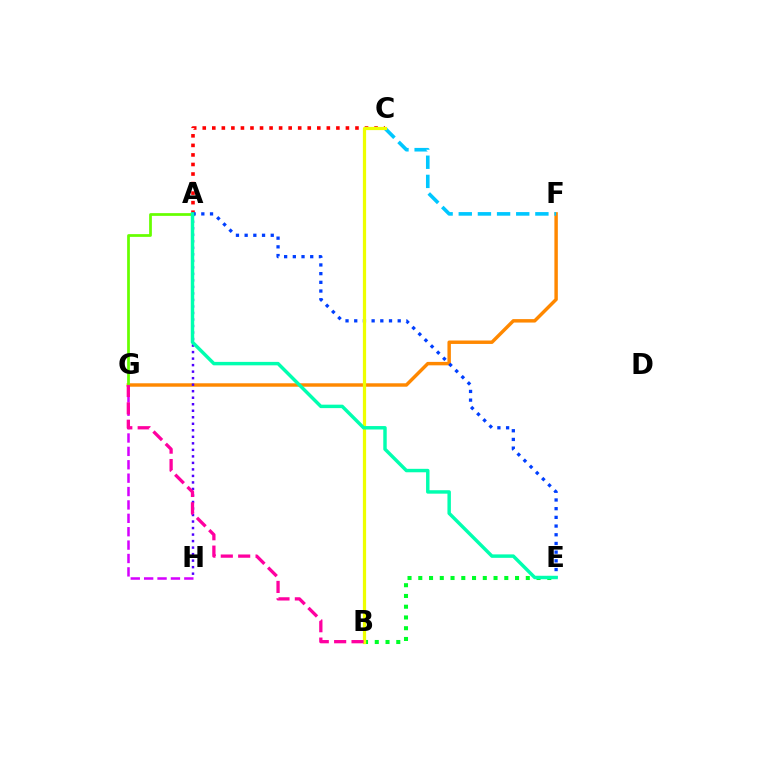{('F', 'G'): [{'color': '#ff8800', 'line_style': 'solid', 'thickness': 2.48}], ('G', 'H'): [{'color': '#d600ff', 'line_style': 'dashed', 'thickness': 1.82}], ('A', 'H'): [{'color': '#4f00ff', 'line_style': 'dotted', 'thickness': 1.77}], ('A', 'C'): [{'color': '#ff0000', 'line_style': 'dotted', 'thickness': 2.59}], ('B', 'E'): [{'color': '#00ff27', 'line_style': 'dotted', 'thickness': 2.92}], ('A', 'G'): [{'color': '#66ff00', 'line_style': 'solid', 'thickness': 1.97}], ('C', 'F'): [{'color': '#00c7ff', 'line_style': 'dashed', 'thickness': 2.6}], ('A', 'E'): [{'color': '#003fff', 'line_style': 'dotted', 'thickness': 2.36}, {'color': '#00ffaf', 'line_style': 'solid', 'thickness': 2.48}], ('B', 'C'): [{'color': '#eeff00', 'line_style': 'solid', 'thickness': 2.32}], ('B', 'G'): [{'color': '#ff00a0', 'line_style': 'dashed', 'thickness': 2.36}]}